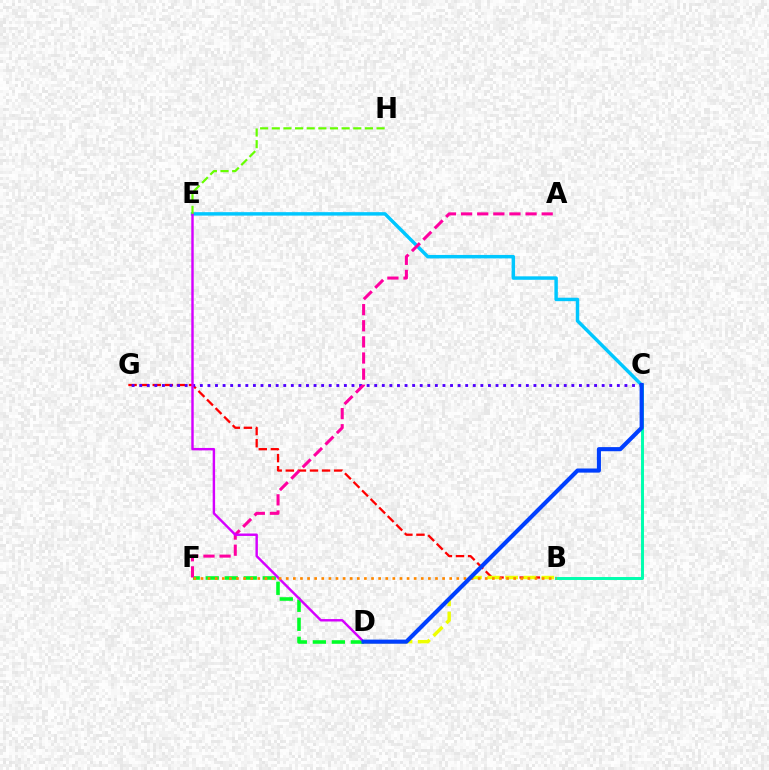{('B', 'G'): [{'color': '#ff0000', 'line_style': 'dashed', 'thickness': 1.64}], ('B', 'D'): [{'color': '#eeff00', 'line_style': 'dashed', 'thickness': 2.46}], ('C', 'E'): [{'color': '#00c7ff', 'line_style': 'solid', 'thickness': 2.48}], ('D', 'F'): [{'color': '#00ff27', 'line_style': 'dashed', 'thickness': 2.58}], ('C', 'G'): [{'color': '#4f00ff', 'line_style': 'dotted', 'thickness': 2.06}], ('A', 'F'): [{'color': '#ff00a0', 'line_style': 'dashed', 'thickness': 2.19}], ('D', 'E'): [{'color': '#d600ff', 'line_style': 'solid', 'thickness': 1.75}], ('B', 'C'): [{'color': '#00ffaf', 'line_style': 'solid', 'thickness': 2.13}], ('E', 'H'): [{'color': '#66ff00', 'line_style': 'dashed', 'thickness': 1.58}], ('B', 'F'): [{'color': '#ff8800', 'line_style': 'dotted', 'thickness': 1.93}], ('C', 'D'): [{'color': '#003fff', 'line_style': 'solid', 'thickness': 2.97}]}